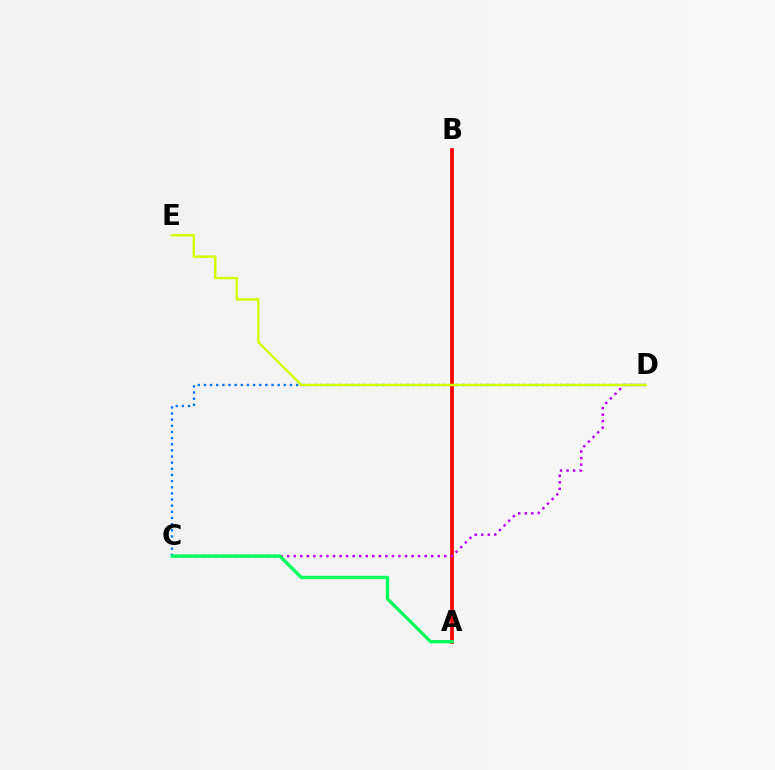{('C', 'D'): [{'color': '#0074ff', 'line_style': 'dotted', 'thickness': 1.67}, {'color': '#b900ff', 'line_style': 'dotted', 'thickness': 1.78}], ('A', 'B'): [{'color': '#ff0000', 'line_style': 'solid', 'thickness': 2.66}], ('D', 'E'): [{'color': '#d1ff00', 'line_style': 'solid', 'thickness': 1.75}], ('A', 'C'): [{'color': '#00ff5c', 'line_style': 'solid', 'thickness': 2.42}]}